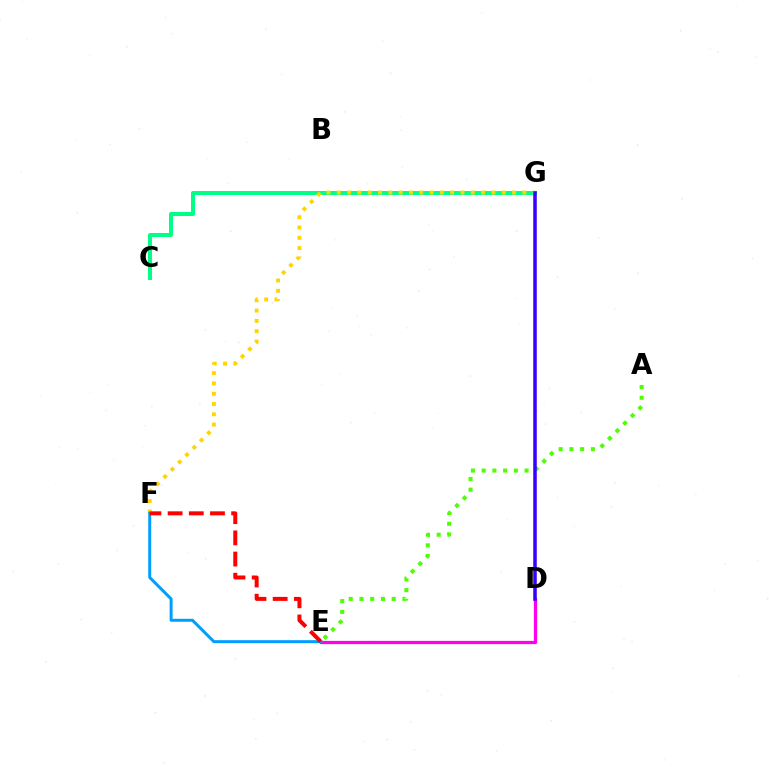{('C', 'G'): [{'color': '#00ff86', 'line_style': 'solid', 'thickness': 2.9}], ('F', 'G'): [{'color': '#ffd500', 'line_style': 'dotted', 'thickness': 2.8}], ('A', 'E'): [{'color': '#4fff00', 'line_style': 'dotted', 'thickness': 2.92}], ('D', 'E'): [{'color': '#ff00ed', 'line_style': 'solid', 'thickness': 2.34}], ('D', 'G'): [{'color': '#3700ff', 'line_style': 'solid', 'thickness': 2.54}], ('E', 'F'): [{'color': '#009eff', 'line_style': 'solid', 'thickness': 2.15}, {'color': '#ff0000', 'line_style': 'dashed', 'thickness': 2.88}]}